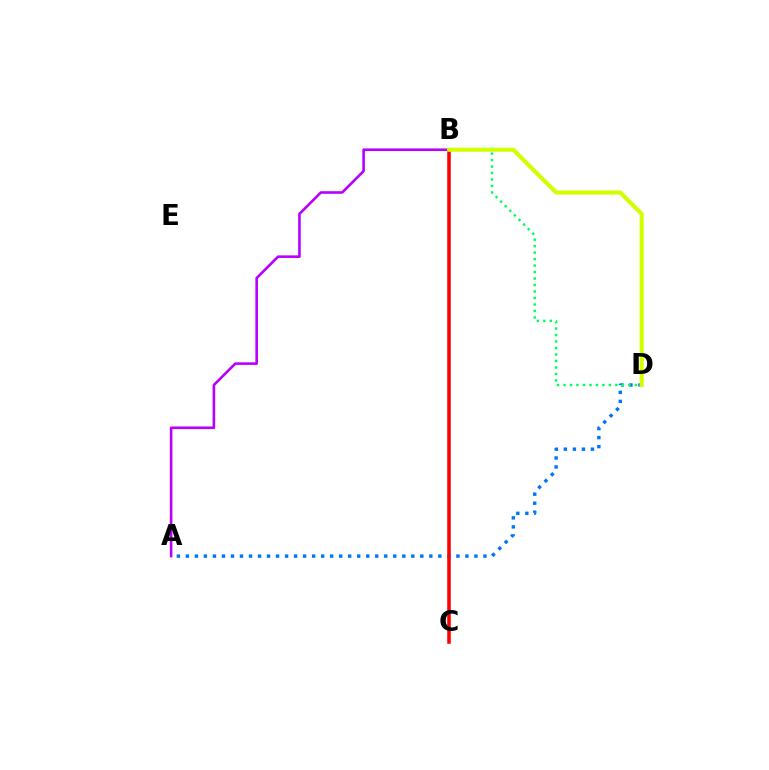{('A', 'D'): [{'color': '#0074ff', 'line_style': 'dotted', 'thickness': 2.45}], ('B', 'C'): [{'color': '#ff0000', 'line_style': 'solid', 'thickness': 2.55}], ('A', 'B'): [{'color': '#b900ff', 'line_style': 'solid', 'thickness': 1.88}], ('B', 'D'): [{'color': '#00ff5c', 'line_style': 'dotted', 'thickness': 1.76}, {'color': '#d1ff00', 'line_style': 'solid', 'thickness': 2.95}]}